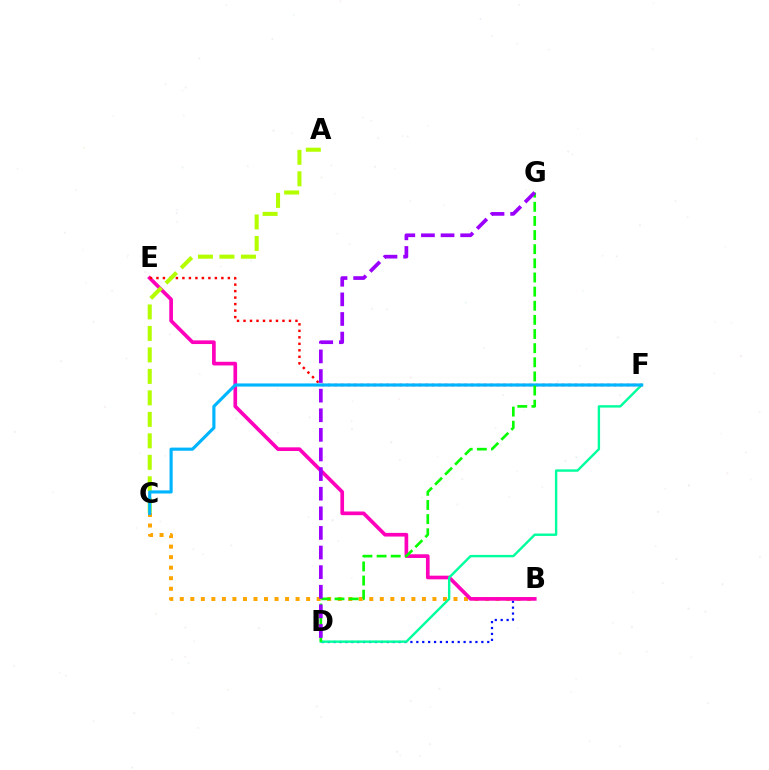{('B', 'D'): [{'color': '#0010ff', 'line_style': 'dotted', 'thickness': 1.61}], ('B', 'C'): [{'color': '#ffa500', 'line_style': 'dotted', 'thickness': 2.86}], ('B', 'E'): [{'color': '#ff00bd', 'line_style': 'solid', 'thickness': 2.64}], ('D', 'F'): [{'color': '#00ff9d', 'line_style': 'solid', 'thickness': 1.72}], ('E', 'F'): [{'color': '#ff0000', 'line_style': 'dotted', 'thickness': 1.76}], ('A', 'C'): [{'color': '#b3ff00', 'line_style': 'dashed', 'thickness': 2.92}], ('C', 'F'): [{'color': '#00b5ff', 'line_style': 'solid', 'thickness': 2.26}], ('D', 'G'): [{'color': '#08ff00', 'line_style': 'dashed', 'thickness': 1.92}, {'color': '#9b00ff', 'line_style': 'dashed', 'thickness': 2.66}]}